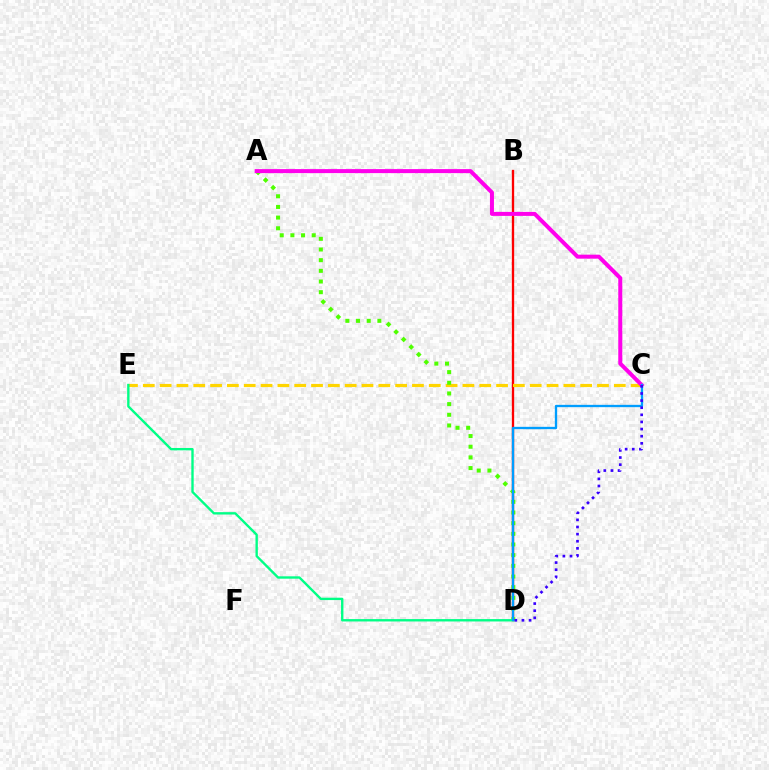{('B', 'D'): [{'color': '#ff0000', 'line_style': 'solid', 'thickness': 1.67}], ('C', 'E'): [{'color': '#ffd500', 'line_style': 'dashed', 'thickness': 2.29}], ('A', 'D'): [{'color': '#4fff00', 'line_style': 'dotted', 'thickness': 2.9}], ('A', 'C'): [{'color': '#ff00ed', 'line_style': 'solid', 'thickness': 2.88}], ('D', 'E'): [{'color': '#00ff86', 'line_style': 'solid', 'thickness': 1.71}], ('C', 'D'): [{'color': '#009eff', 'line_style': 'solid', 'thickness': 1.67}, {'color': '#3700ff', 'line_style': 'dotted', 'thickness': 1.93}]}